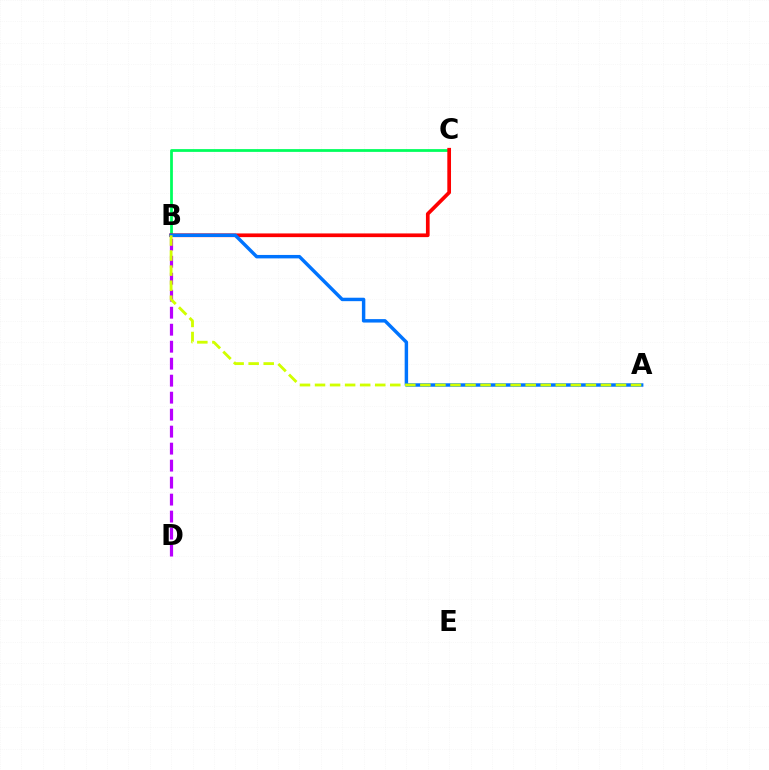{('B', 'D'): [{'color': '#b900ff', 'line_style': 'dashed', 'thickness': 2.31}], ('B', 'C'): [{'color': '#00ff5c', 'line_style': 'solid', 'thickness': 1.99}, {'color': '#ff0000', 'line_style': 'solid', 'thickness': 2.66}], ('A', 'B'): [{'color': '#0074ff', 'line_style': 'solid', 'thickness': 2.48}, {'color': '#d1ff00', 'line_style': 'dashed', 'thickness': 2.04}]}